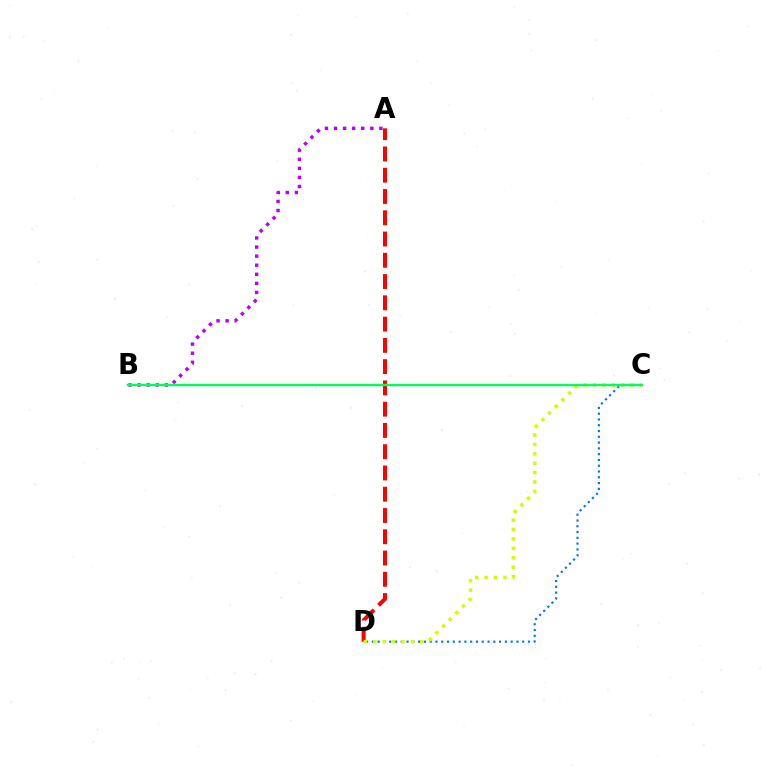{('A', 'D'): [{'color': '#ff0000', 'line_style': 'dashed', 'thickness': 2.89}], ('C', 'D'): [{'color': '#0074ff', 'line_style': 'dotted', 'thickness': 1.57}, {'color': '#d1ff00', 'line_style': 'dotted', 'thickness': 2.55}], ('A', 'B'): [{'color': '#b900ff', 'line_style': 'dotted', 'thickness': 2.47}], ('B', 'C'): [{'color': '#00ff5c', 'line_style': 'solid', 'thickness': 1.72}]}